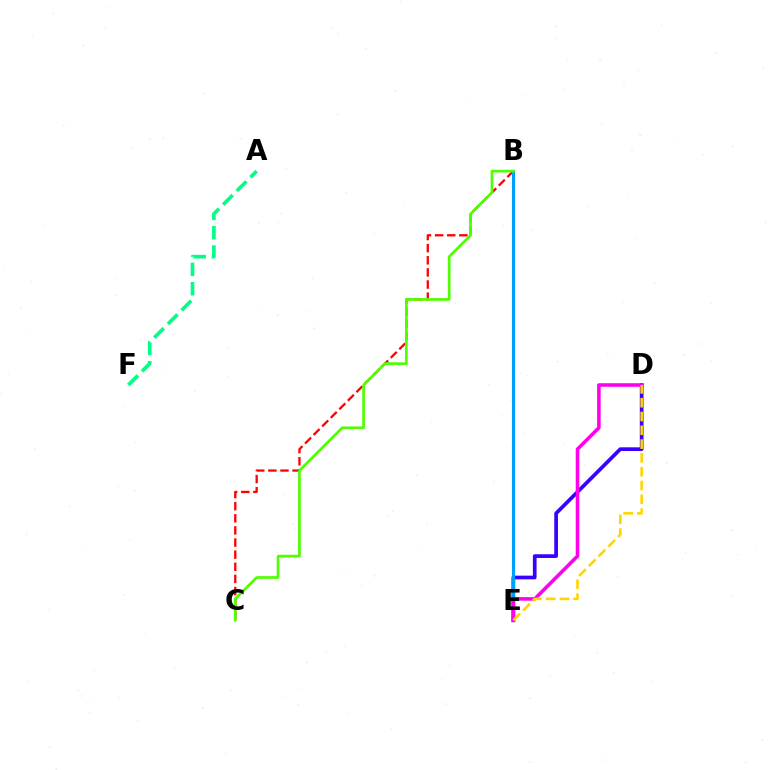{('D', 'E'): [{'color': '#3700ff', 'line_style': 'solid', 'thickness': 2.67}, {'color': '#ff00ed', 'line_style': 'solid', 'thickness': 2.56}, {'color': '#ffd500', 'line_style': 'dashed', 'thickness': 1.87}], ('B', 'C'): [{'color': '#ff0000', 'line_style': 'dashed', 'thickness': 1.65}, {'color': '#4fff00', 'line_style': 'solid', 'thickness': 1.94}], ('B', 'E'): [{'color': '#009eff', 'line_style': 'solid', 'thickness': 2.21}], ('A', 'F'): [{'color': '#00ff86', 'line_style': 'dashed', 'thickness': 2.63}]}